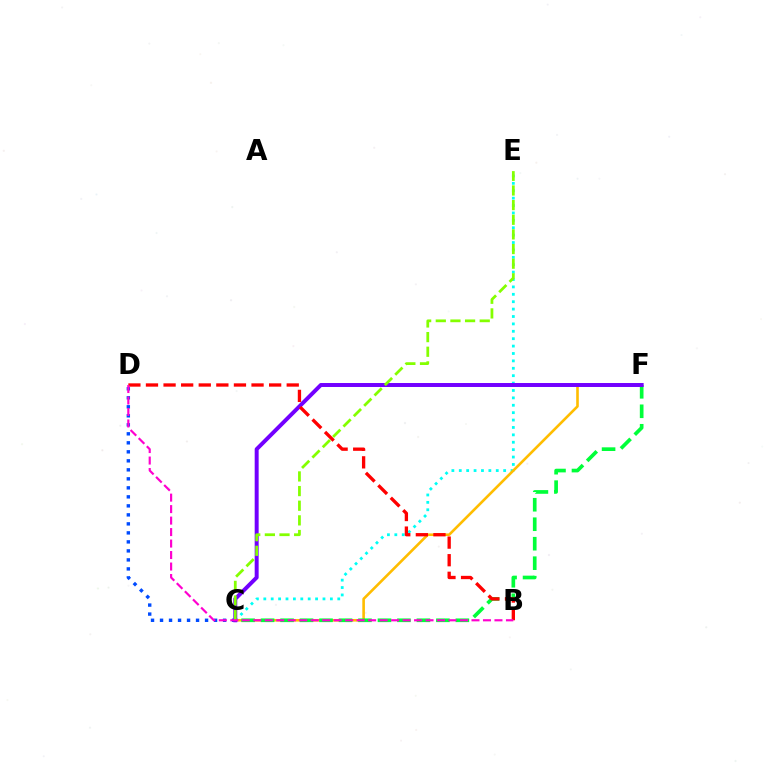{('C', 'E'): [{'color': '#00fff6', 'line_style': 'dotted', 'thickness': 2.01}, {'color': '#84ff00', 'line_style': 'dashed', 'thickness': 1.99}], ('C', 'F'): [{'color': '#ffbd00', 'line_style': 'solid', 'thickness': 1.88}, {'color': '#00ff39', 'line_style': 'dashed', 'thickness': 2.65}, {'color': '#7200ff', 'line_style': 'solid', 'thickness': 2.86}], ('C', 'D'): [{'color': '#004bff', 'line_style': 'dotted', 'thickness': 2.45}], ('B', 'D'): [{'color': '#ff0000', 'line_style': 'dashed', 'thickness': 2.39}, {'color': '#ff00cf', 'line_style': 'dashed', 'thickness': 1.56}]}